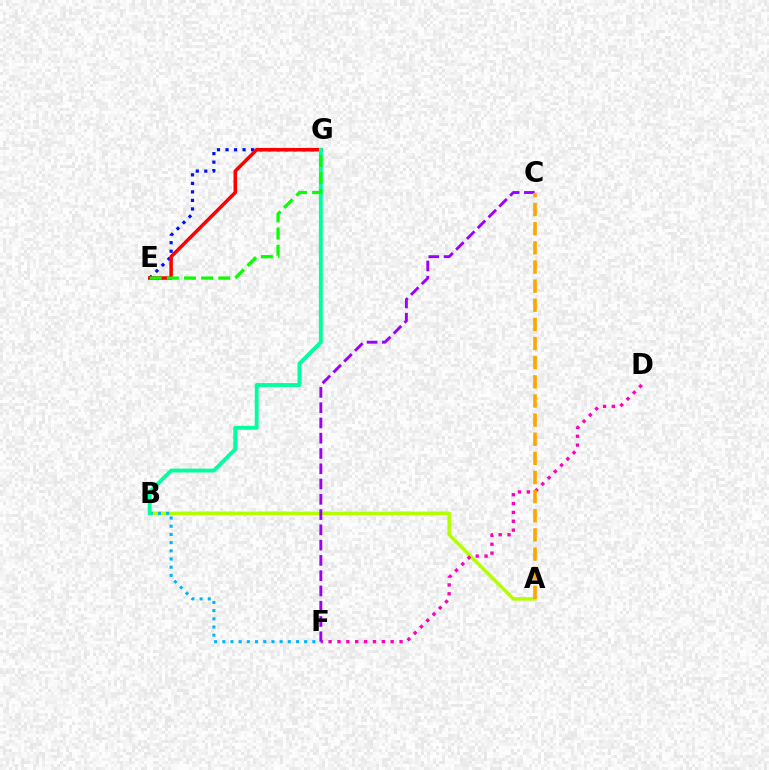{('A', 'B'): [{'color': '#b3ff00', 'line_style': 'solid', 'thickness': 2.51}], ('B', 'F'): [{'color': '#00b5ff', 'line_style': 'dotted', 'thickness': 2.22}], ('D', 'F'): [{'color': '#ff00bd', 'line_style': 'dotted', 'thickness': 2.41}], ('E', 'G'): [{'color': '#0010ff', 'line_style': 'dotted', 'thickness': 2.32}, {'color': '#ff0000', 'line_style': 'solid', 'thickness': 2.54}, {'color': '#08ff00', 'line_style': 'dashed', 'thickness': 2.33}], ('C', 'F'): [{'color': '#9b00ff', 'line_style': 'dashed', 'thickness': 2.07}], ('A', 'C'): [{'color': '#ffa500', 'line_style': 'dashed', 'thickness': 2.6}], ('B', 'G'): [{'color': '#00ff9d', 'line_style': 'solid', 'thickness': 2.79}]}